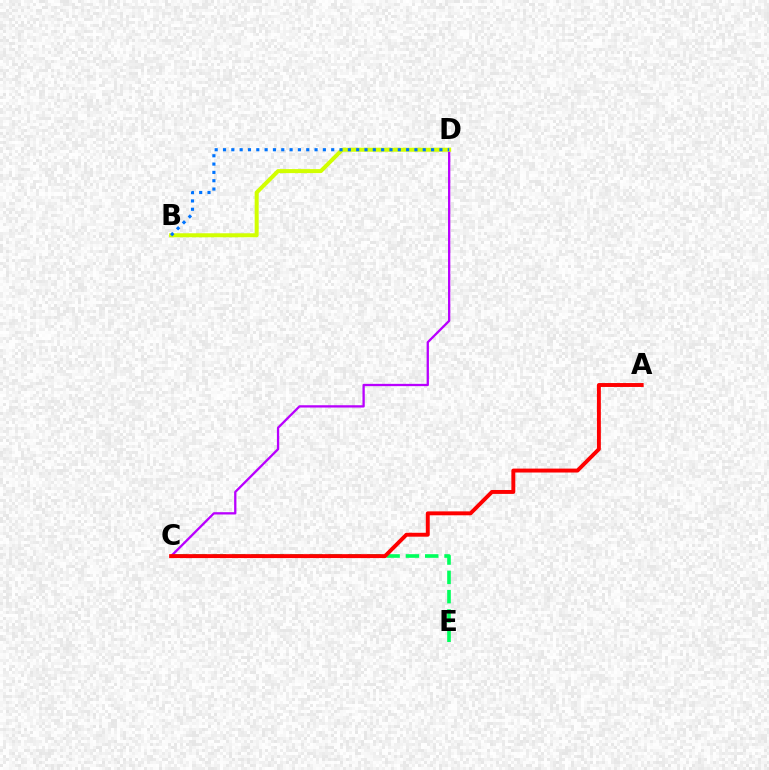{('C', 'D'): [{'color': '#b900ff', 'line_style': 'solid', 'thickness': 1.65}], ('B', 'D'): [{'color': '#d1ff00', 'line_style': 'solid', 'thickness': 2.89}, {'color': '#0074ff', 'line_style': 'dotted', 'thickness': 2.26}], ('C', 'E'): [{'color': '#00ff5c', 'line_style': 'dashed', 'thickness': 2.62}], ('A', 'C'): [{'color': '#ff0000', 'line_style': 'solid', 'thickness': 2.82}]}